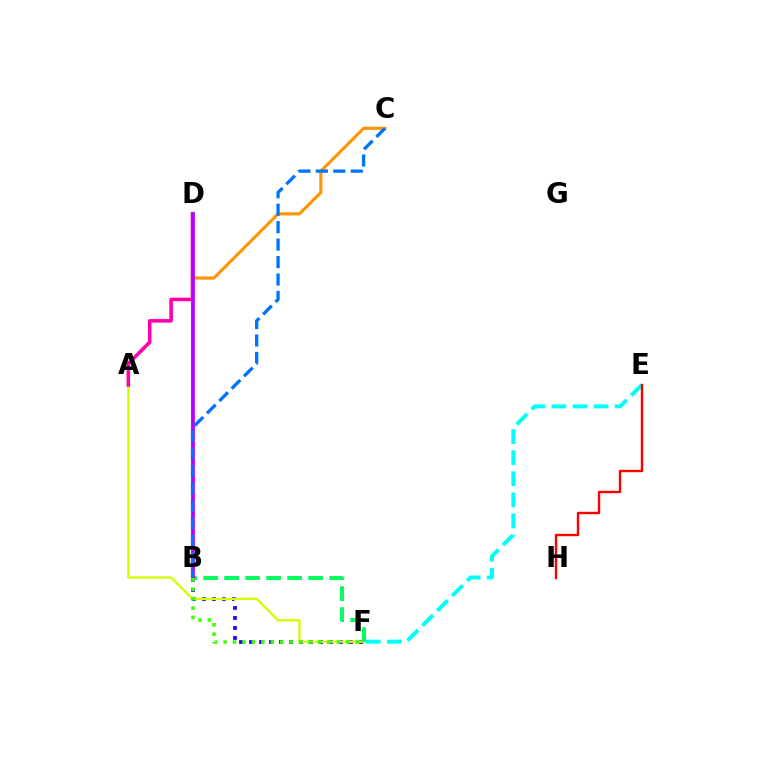{('B', 'F'): [{'color': '#2500ff', 'line_style': 'dotted', 'thickness': 2.72}, {'color': '#00ff5c', 'line_style': 'dashed', 'thickness': 2.85}, {'color': '#3dff00', 'line_style': 'dotted', 'thickness': 2.56}], ('A', 'F'): [{'color': '#d1ff00', 'line_style': 'solid', 'thickness': 1.66}], ('A', 'D'): [{'color': '#ff00ac', 'line_style': 'solid', 'thickness': 2.56}], ('E', 'F'): [{'color': '#00fff6', 'line_style': 'dashed', 'thickness': 2.86}], ('B', 'C'): [{'color': '#ff9400', 'line_style': 'solid', 'thickness': 2.25}, {'color': '#0074ff', 'line_style': 'dashed', 'thickness': 2.37}], ('B', 'D'): [{'color': '#b900ff', 'line_style': 'solid', 'thickness': 2.69}], ('E', 'H'): [{'color': '#ff0000', 'line_style': 'solid', 'thickness': 1.73}]}